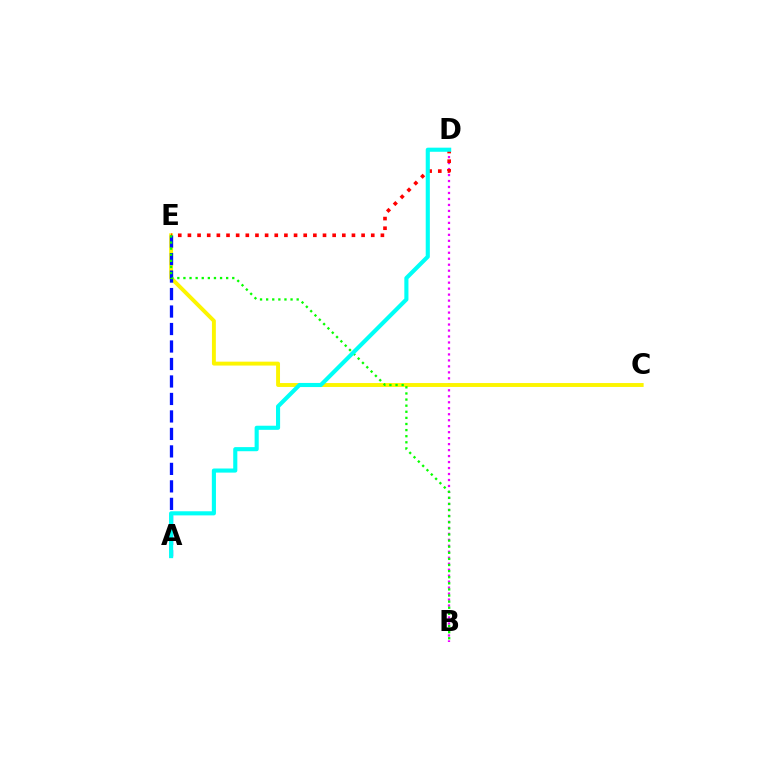{('B', 'D'): [{'color': '#ee00ff', 'line_style': 'dotted', 'thickness': 1.62}], ('C', 'E'): [{'color': '#fcf500', 'line_style': 'solid', 'thickness': 2.81}], ('A', 'E'): [{'color': '#0010ff', 'line_style': 'dashed', 'thickness': 2.38}], ('D', 'E'): [{'color': '#ff0000', 'line_style': 'dotted', 'thickness': 2.62}], ('B', 'E'): [{'color': '#08ff00', 'line_style': 'dotted', 'thickness': 1.66}], ('A', 'D'): [{'color': '#00fff6', 'line_style': 'solid', 'thickness': 2.96}]}